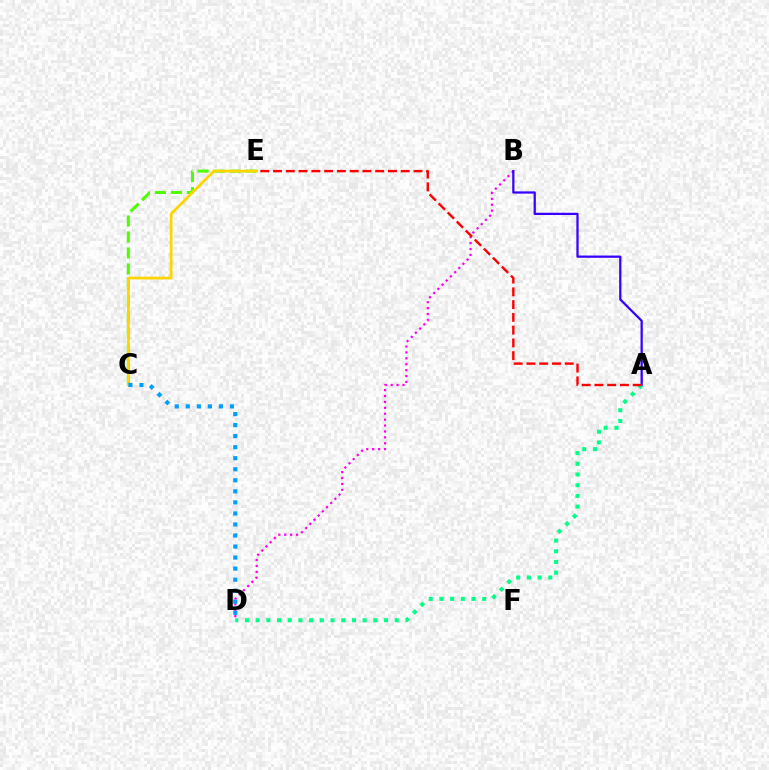{('C', 'E'): [{'color': '#4fff00', 'line_style': 'dashed', 'thickness': 2.17}, {'color': '#ffd500', 'line_style': 'solid', 'thickness': 1.97}], ('B', 'D'): [{'color': '#ff00ed', 'line_style': 'dotted', 'thickness': 1.61}], ('C', 'D'): [{'color': '#009eff', 'line_style': 'dotted', 'thickness': 3.0}], ('A', 'B'): [{'color': '#3700ff', 'line_style': 'solid', 'thickness': 1.62}], ('A', 'D'): [{'color': '#00ff86', 'line_style': 'dotted', 'thickness': 2.91}], ('A', 'E'): [{'color': '#ff0000', 'line_style': 'dashed', 'thickness': 1.73}]}